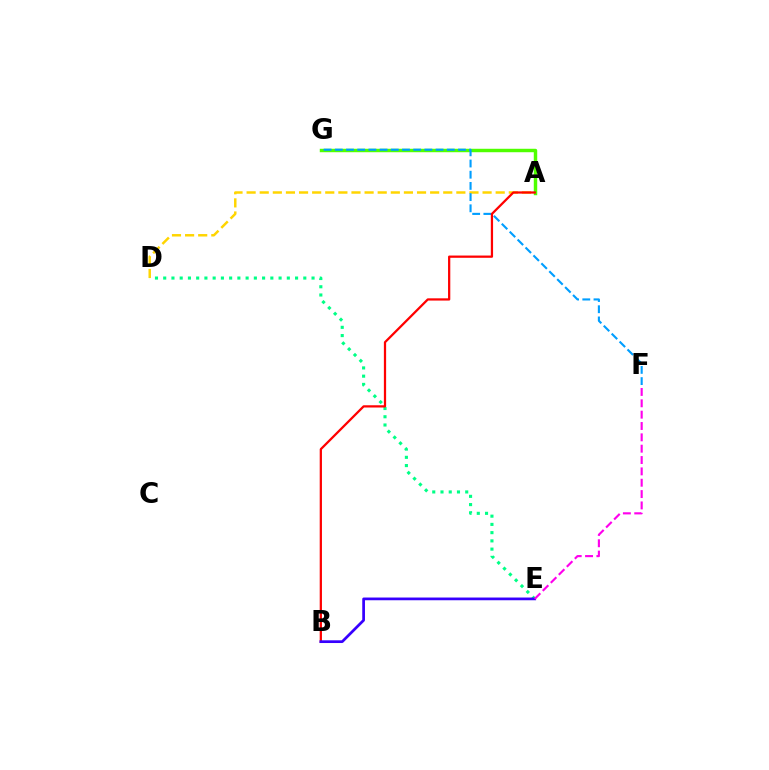{('A', 'G'): [{'color': '#4fff00', 'line_style': 'solid', 'thickness': 2.48}], ('A', 'D'): [{'color': '#ffd500', 'line_style': 'dashed', 'thickness': 1.78}], ('F', 'G'): [{'color': '#009eff', 'line_style': 'dashed', 'thickness': 1.52}], ('D', 'E'): [{'color': '#00ff86', 'line_style': 'dotted', 'thickness': 2.24}], ('A', 'B'): [{'color': '#ff0000', 'line_style': 'solid', 'thickness': 1.62}], ('B', 'E'): [{'color': '#3700ff', 'line_style': 'solid', 'thickness': 1.96}], ('E', 'F'): [{'color': '#ff00ed', 'line_style': 'dashed', 'thickness': 1.54}]}